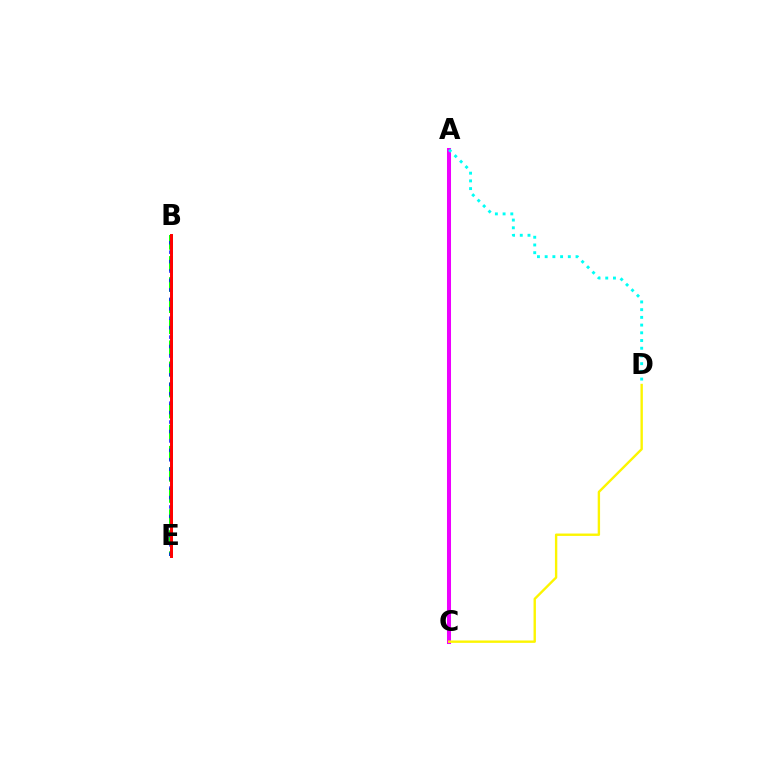{('B', 'E'): [{'color': '#08ff00', 'line_style': 'dashed', 'thickness': 2.86}, {'color': '#0010ff', 'line_style': 'dotted', 'thickness': 2.56}, {'color': '#ff0000', 'line_style': 'solid', 'thickness': 2.14}], ('A', 'C'): [{'color': '#ee00ff', 'line_style': 'solid', 'thickness': 2.89}], ('A', 'D'): [{'color': '#00fff6', 'line_style': 'dotted', 'thickness': 2.1}], ('C', 'D'): [{'color': '#fcf500', 'line_style': 'solid', 'thickness': 1.72}]}